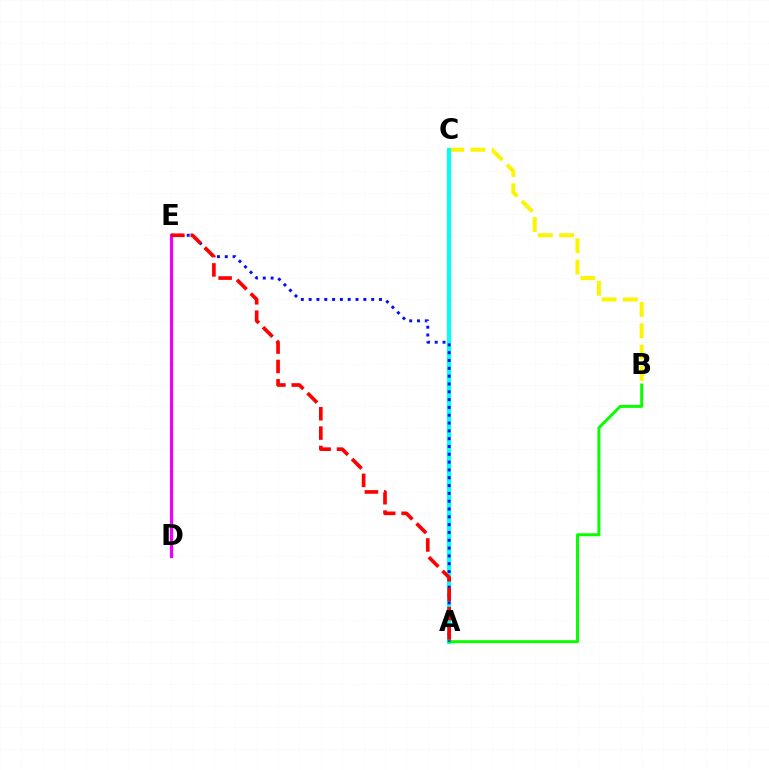{('B', 'C'): [{'color': '#fcf500', 'line_style': 'dashed', 'thickness': 2.9}], ('A', 'C'): [{'color': '#00fff6', 'line_style': 'solid', 'thickness': 2.96}], ('A', 'B'): [{'color': '#08ff00', 'line_style': 'solid', 'thickness': 2.13}], ('D', 'E'): [{'color': '#ee00ff', 'line_style': 'solid', 'thickness': 2.29}], ('A', 'E'): [{'color': '#0010ff', 'line_style': 'dotted', 'thickness': 2.12}, {'color': '#ff0000', 'line_style': 'dashed', 'thickness': 2.63}]}